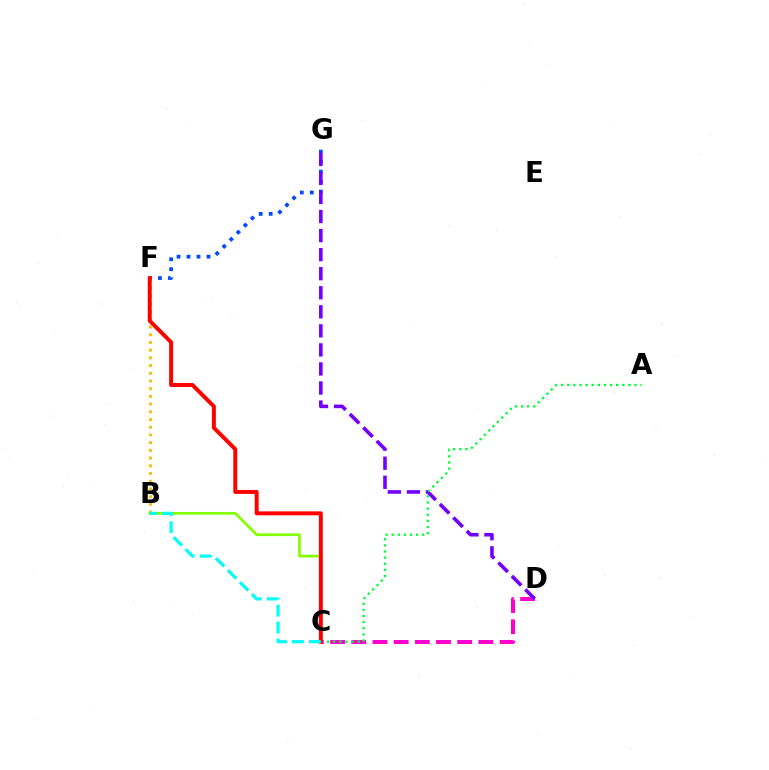{('F', 'G'): [{'color': '#004bff', 'line_style': 'dotted', 'thickness': 2.71}], ('B', 'C'): [{'color': '#84ff00', 'line_style': 'solid', 'thickness': 1.96}, {'color': '#00fff6', 'line_style': 'dashed', 'thickness': 2.31}], ('C', 'D'): [{'color': '#ff00cf', 'line_style': 'dashed', 'thickness': 2.88}], ('D', 'G'): [{'color': '#7200ff', 'line_style': 'dashed', 'thickness': 2.59}], ('B', 'F'): [{'color': '#ffbd00', 'line_style': 'dotted', 'thickness': 2.09}], ('A', 'C'): [{'color': '#00ff39', 'line_style': 'dotted', 'thickness': 1.66}], ('C', 'F'): [{'color': '#ff0000', 'line_style': 'solid', 'thickness': 2.84}]}